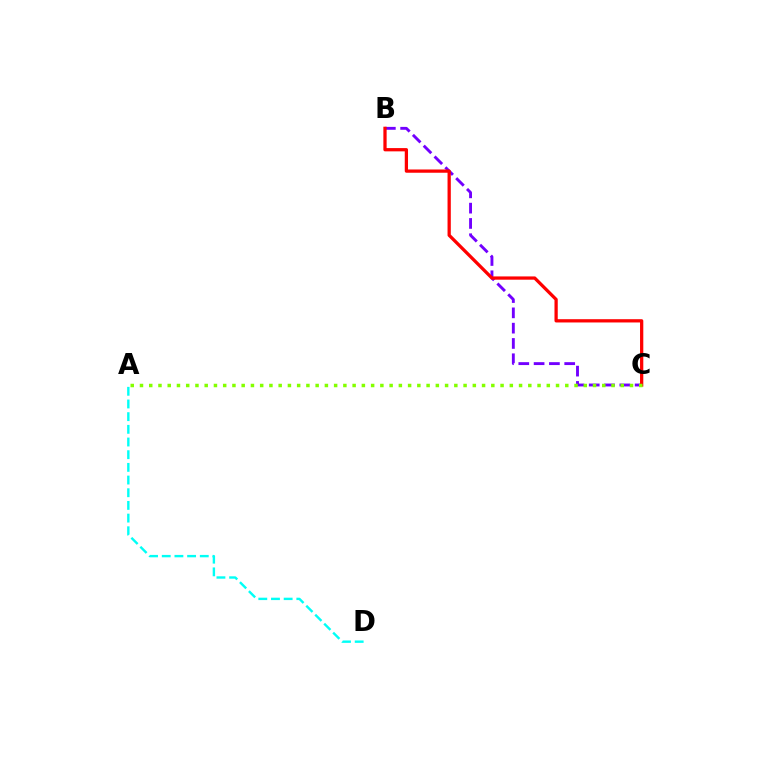{('B', 'C'): [{'color': '#7200ff', 'line_style': 'dashed', 'thickness': 2.08}, {'color': '#ff0000', 'line_style': 'solid', 'thickness': 2.35}], ('A', 'C'): [{'color': '#84ff00', 'line_style': 'dotted', 'thickness': 2.51}], ('A', 'D'): [{'color': '#00fff6', 'line_style': 'dashed', 'thickness': 1.72}]}